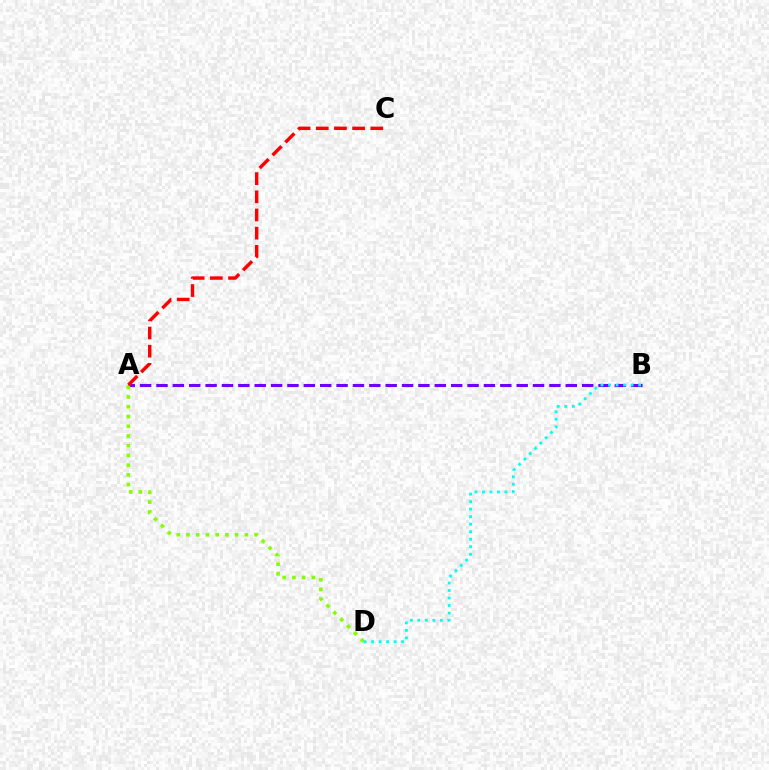{('A', 'B'): [{'color': '#7200ff', 'line_style': 'dashed', 'thickness': 2.22}], ('A', 'D'): [{'color': '#84ff00', 'line_style': 'dotted', 'thickness': 2.64}], ('B', 'D'): [{'color': '#00fff6', 'line_style': 'dotted', 'thickness': 2.04}], ('A', 'C'): [{'color': '#ff0000', 'line_style': 'dashed', 'thickness': 2.47}]}